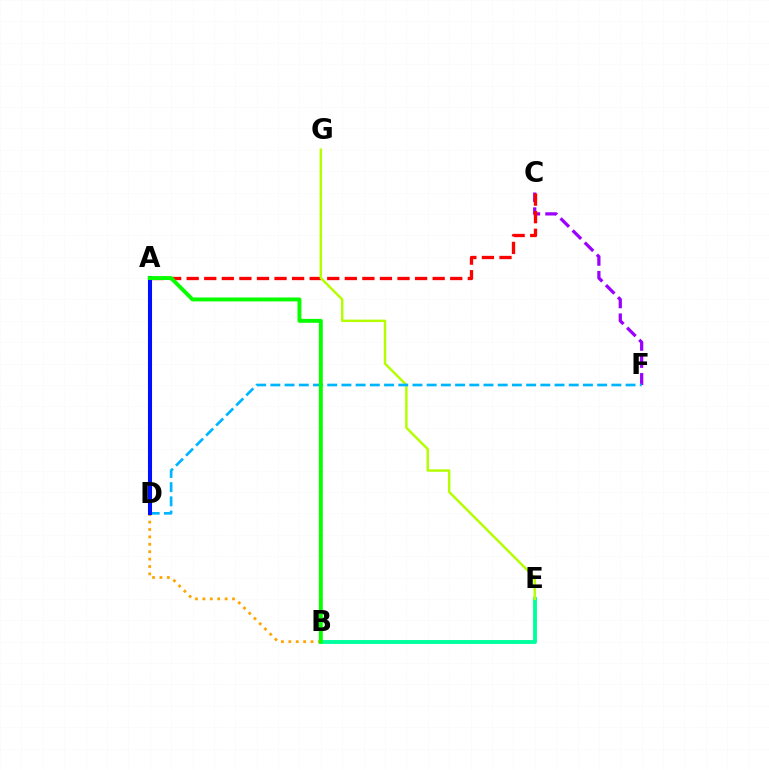{('C', 'F'): [{'color': '#9b00ff', 'line_style': 'dashed', 'thickness': 2.33}], ('B', 'E'): [{'color': '#00ff9d', 'line_style': 'solid', 'thickness': 2.79}], ('A', 'D'): [{'color': '#ff00bd', 'line_style': 'dashed', 'thickness': 1.8}, {'color': '#0010ff', 'line_style': 'solid', 'thickness': 2.93}], ('A', 'B'): [{'color': '#ffa500', 'line_style': 'dotted', 'thickness': 2.01}, {'color': '#08ff00', 'line_style': 'solid', 'thickness': 2.82}], ('A', 'C'): [{'color': '#ff0000', 'line_style': 'dashed', 'thickness': 2.39}], ('E', 'G'): [{'color': '#b3ff00', 'line_style': 'solid', 'thickness': 1.77}], ('D', 'F'): [{'color': '#00b5ff', 'line_style': 'dashed', 'thickness': 1.93}]}